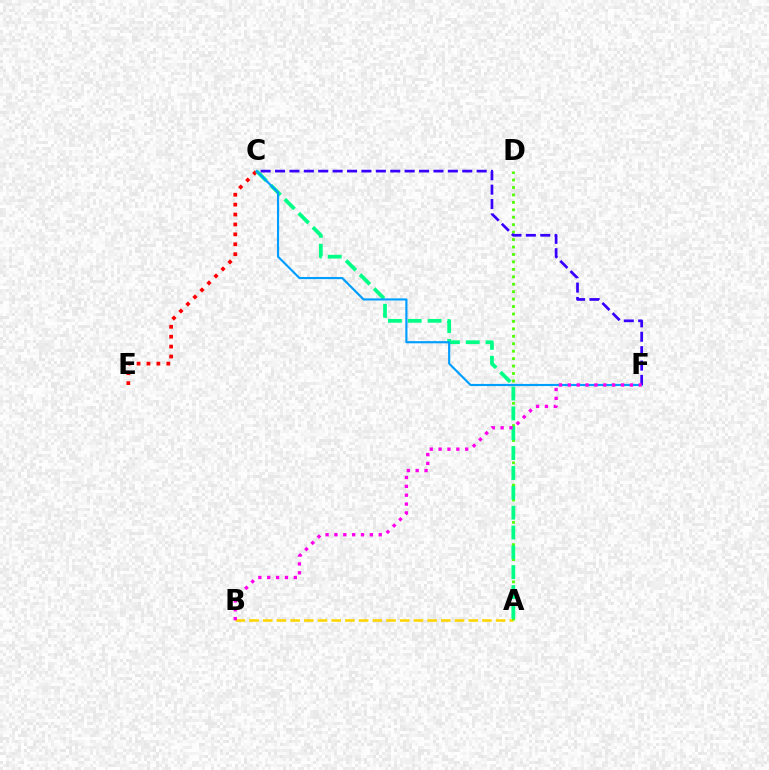{('A', 'B'): [{'color': '#ffd500', 'line_style': 'dashed', 'thickness': 1.86}], ('C', 'E'): [{'color': '#ff0000', 'line_style': 'dotted', 'thickness': 2.69}], ('A', 'D'): [{'color': '#4fff00', 'line_style': 'dotted', 'thickness': 2.02}], ('A', 'C'): [{'color': '#00ff86', 'line_style': 'dashed', 'thickness': 2.7}], ('C', 'F'): [{'color': '#009eff', 'line_style': 'solid', 'thickness': 1.56}, {'color': '#3700ff', 'line_style': 'dashed', 'thickness': 1.96}], ('B', 'F'): [{'color': '#ff00ed', 'line_style': 'dotted', 'thickness': 2.41}]}